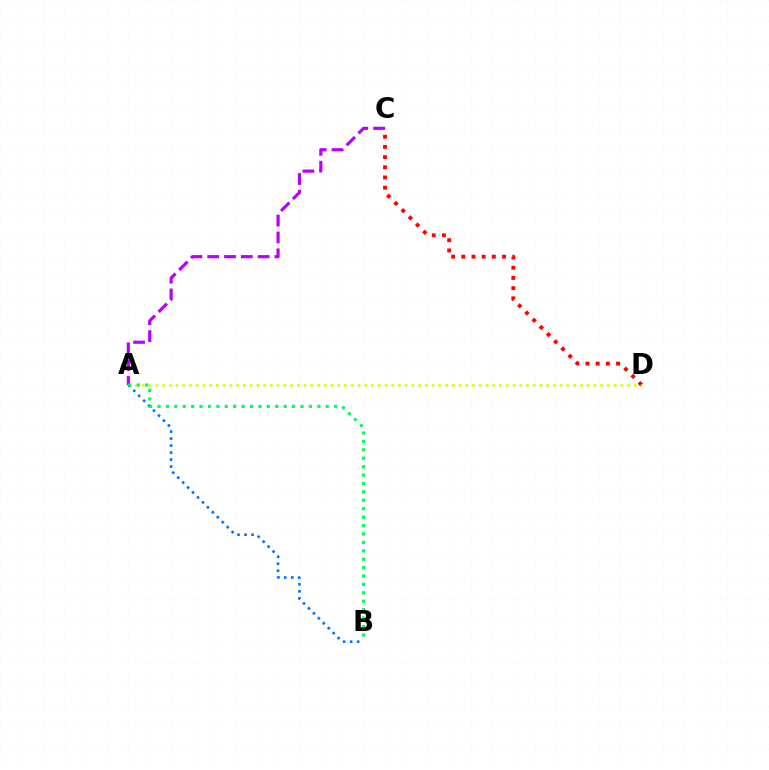{('A', 'C'): [{'color': '#b900ff', 'line_style': 'dashed', 'thickness': 2.29}], ('C', 'D'): [{'color': '#ff0000', 'line_style': 'dotted', 'thickness': 2.77}], ('A', 'D'): [{'color': '#d1ff00', 'line_style': 'dotted', 'thickness': 1.83}], ('A', 'B'): [{'color': '#0074ff', 'line_style': 'dotted', 'thickness': 1.9}, {'color': '#00ff5c', 'line_style': 'dotted', 'thickness': 2.29}]}